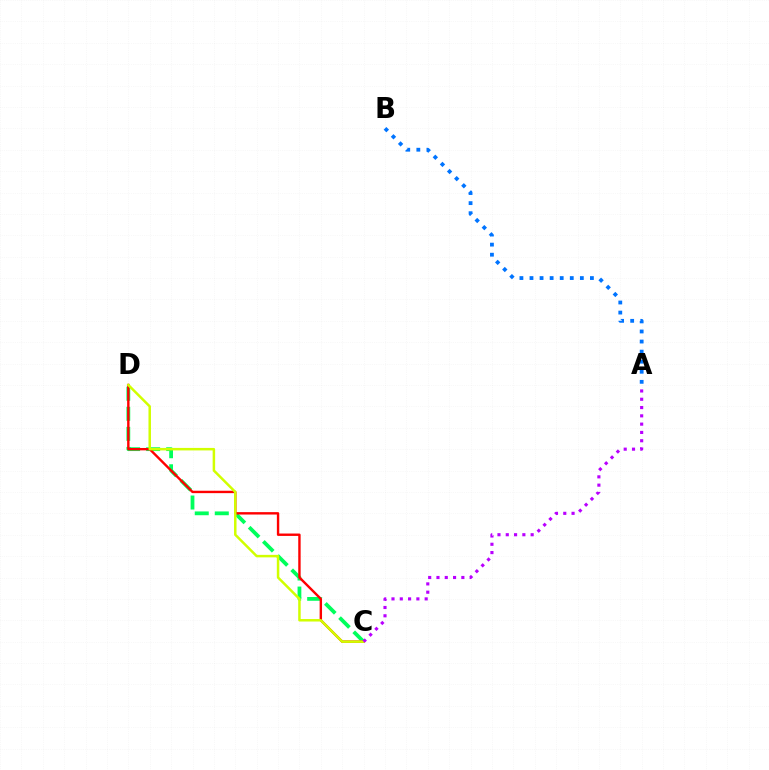{('C', 'D'): [{'color': '#00ff5c', 'line_style': 'dashed', 'thickness': 2.72}, {'color': '#ff0000', 'line_style': 'solid', 'thickness': 1.72}, {'color': '#d1ff00', 'line_style': 'solid', 'thickness': 1.8}], ('A', 'B'): [{'color': '#0074ff', 'line_style': 'dotted', 'thickness': 2.74}], ('A', 'C'): [{'color': '#b900ff', 'line_style': 'dotted', 'thickness': 2.25}]}